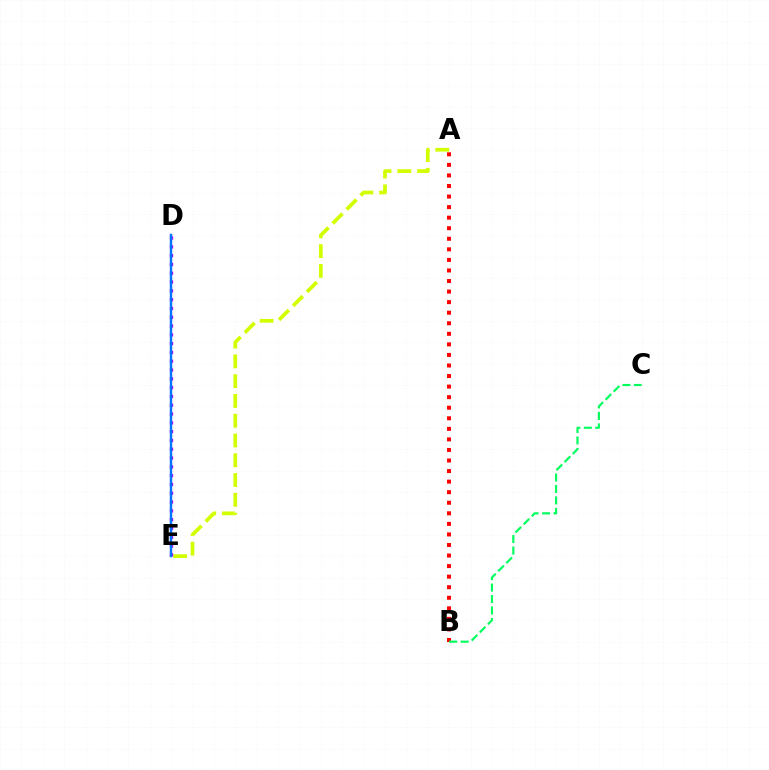{('A', 'B'): [{'color': '#ff0000', 'line_style': 'dotted', 'thickness': 2.87}], ('A', 'E'): [{'color': '#d1ff00', 'line_style': 'dashed', 'thickness': 2.69}], ('D', 'E'): [{'color': '#b900ff', 'line_style': 'dotted', 'thickness': 2.39}, {'color': '#0074ff', 'line_style': 'solid', 'thickness': 1.76}], ('B', 'C'): [{'color': '#00ff5c', 'line_style': 'dashed', 'thickness': 1.56}]}